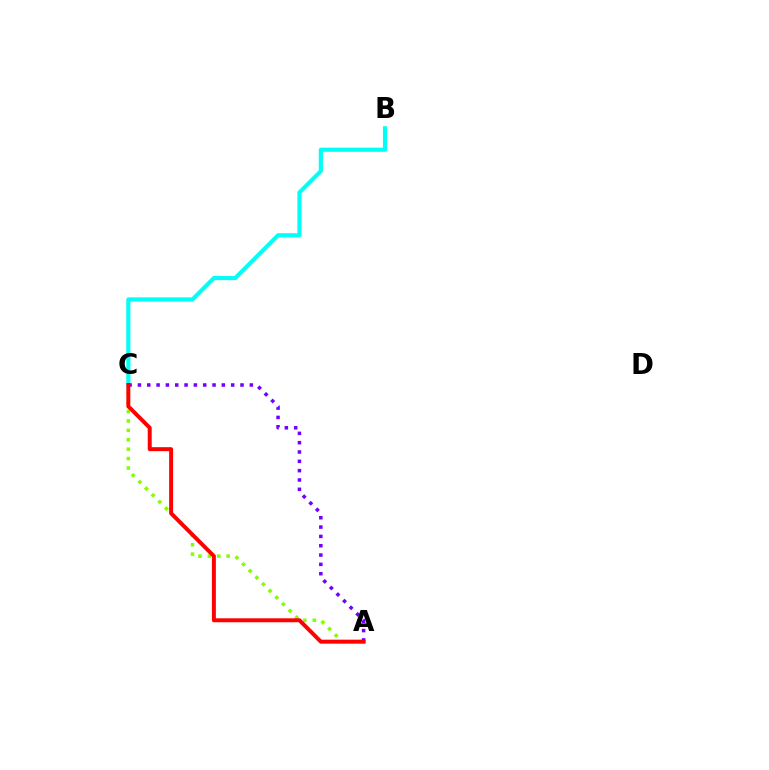{('B', 'C'): [{'color': '#00fff6', 'line_style': 'solid', 'thickness': 2.98}], ('A', 'C'): [{'color': '#84ff00', 'line_style': 'dotted', 'thickness': 2.55}, {'color': '#7200ff', 'line_style': 'dotted', 'thickness': 2.53}, {'color': '#ff0000', 'line_style': 'solid', 'thickness': 2.85}]}